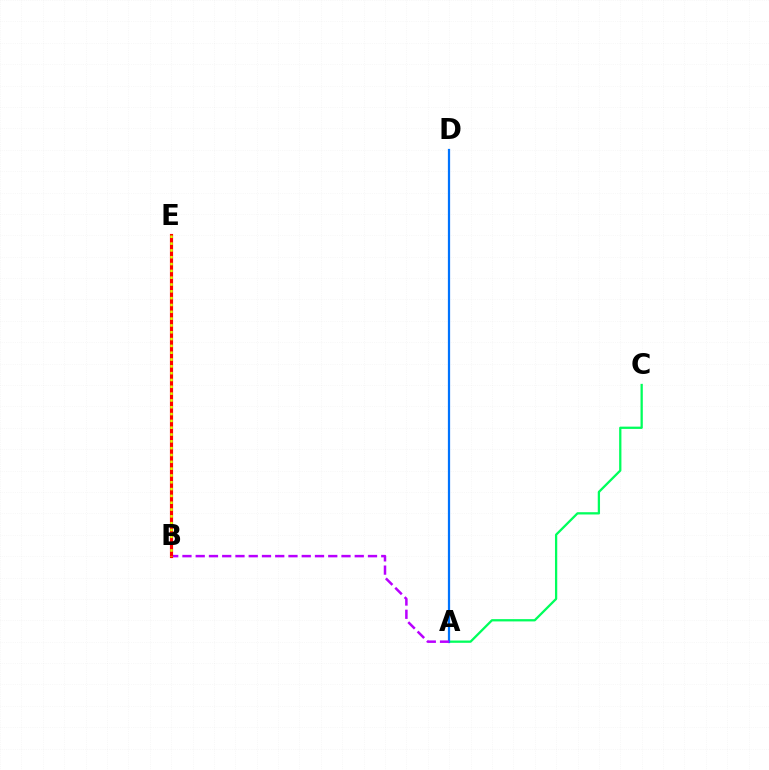{('A', 'C'): [{'color': '#00ff5c', 'line_style': 'solid', 'thickness': 1.64}], ('A', 'D'): [{'color': '#0074ff', 'line_style': 'solid', 'thickness': 1.61}], ('A', 'B'): [{'color': '#b900ff', 'line_style': 'dashed', 'thickness': 1.8}], ('B', 'E'): [{'color': '#ff0000', 'line_style': 'solid', 'thickness': 2.27}, {'color': '#d1ff00', 'line_style': 'dotted', 'thickness': 1.85}]}